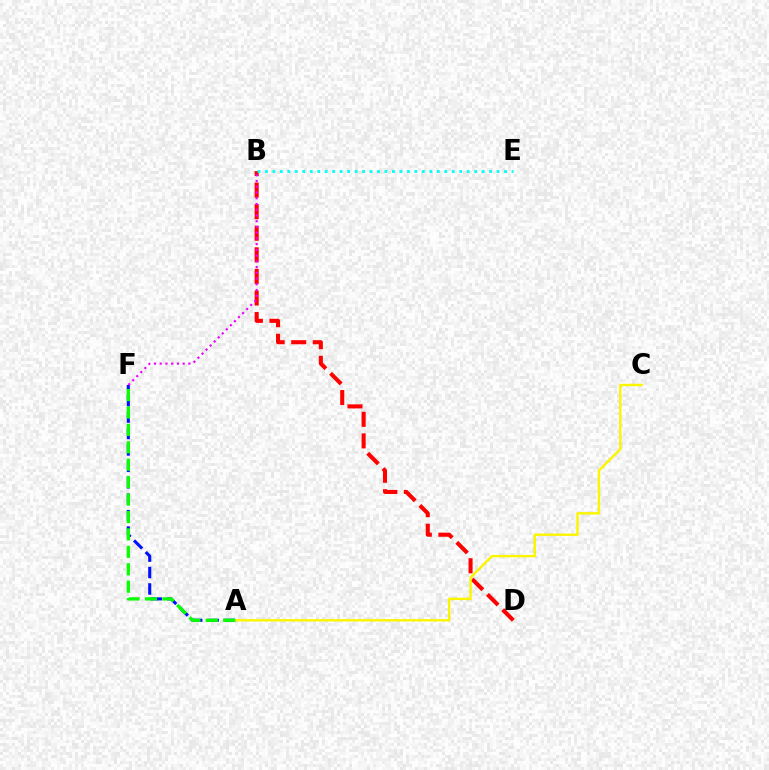{('B', 'D'): [{'color': '#ff0000', 'line_style': 'dashed', 'thickness': 2.93}], ('A', 'F'): [{'color': '#0010ff', 'line_style': 'dashed', 'thickness': 2.23}, {'color': '#08ff00', 'line_style': 'dashed', 'thickness': 2.37}], ('A', 'C'): [{'color': '#fcf500', 'line_style': 'solid', 'thickness': 1.74}], ('B', 'F'): [{'color': '#ee00ff', 'line_style': 'dotted', 'thickness': 1.56}], ('B', 'E'): [{'color': '#00fff6', 'line_style': 'dotted', 'thickness': 2.03}]}